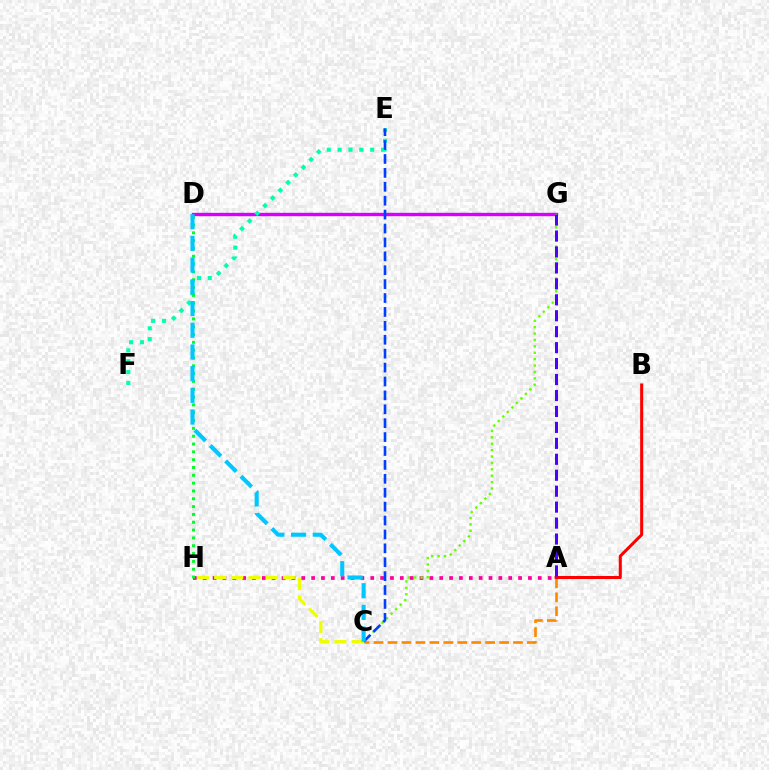{('A', 'C'): [{'color': '#ff8800', 'line_style': 'dashed', 'thickness': 1.89}], ('A', 'H'): [{'color': '#ff00a0', 'line_style': 'dotted', 'thickness': 2.68}], ('A', 'B'): [{'color': '#ff0000', 'line_style': 'solid', 'thickness': 2.19}], ('D', 'G'): [{'color': '#d600ff', 'line_style': 'solid', 'thickness': 2.44}], ('C', 'G'): [{'color': '#66ff00', 'line_style': 'dotted', 'thickness': 1.74}], ('E', 'F'): [{'color': '#00ffaf', 'line_style': 'dotted', 'thickness': 2.95}], ('A', 'G'): [{'color': '#4f00ff', 'line_style': 'dashed', 'thickness': 2.17}], ('C', 'E'): [{'color': '#003fff', 'line_style': 'dashed', 'thickness': 1.89}], ('C', 'H'): [{'color': '#eeff00', 'line_style': 'dashed', 'thickness': 2.34}], ('D', 'H'): [{'color': '#00ff27', 'line_style': 'dotted', 'thickness': 2.13}], ('C', 'D'): [{'color': '#00c7ff', 'line_style': 'dashed', 'thickness': 2.95}]}